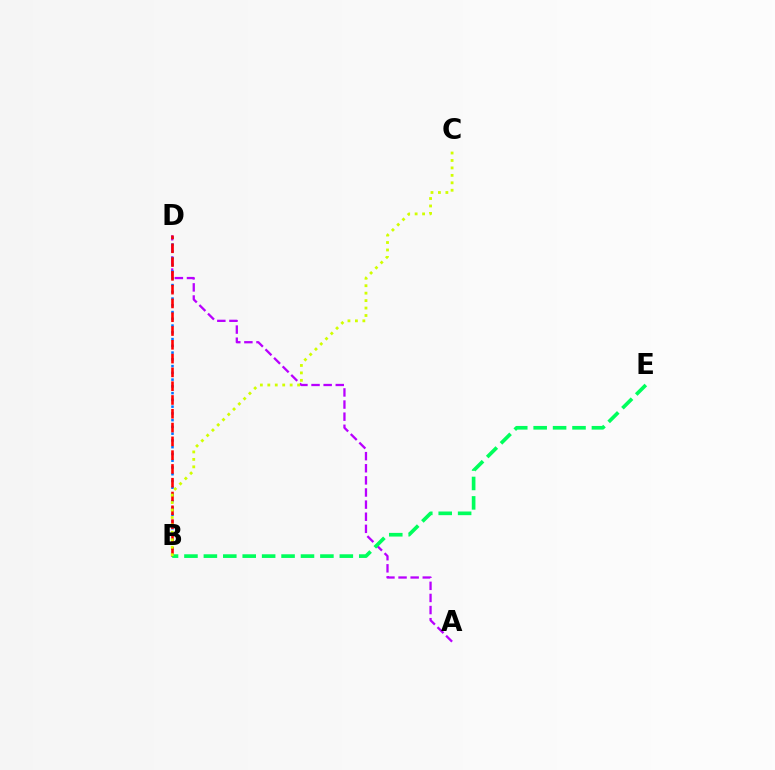{('A', 'D'): [{'color': '#b900ff', 'line_style': 'dashed', 'thickness': 1.65}], ('B', 'D'): [{'color': '#0074ff', 'line_style': 'dotted', 'thickness': 1.83}, {'color': '#ff0000', 'line_style': 'dashed', 'thickness': 1.87}], ('B', 'E'): [{'color': '#00ff5c', 'line_style': 'dashed', 'thickness': 2.64}], ('B', 'C'): [{'color': '#d1ff00', 'line_style': 'dotted', 'thickness': 2.02}]}